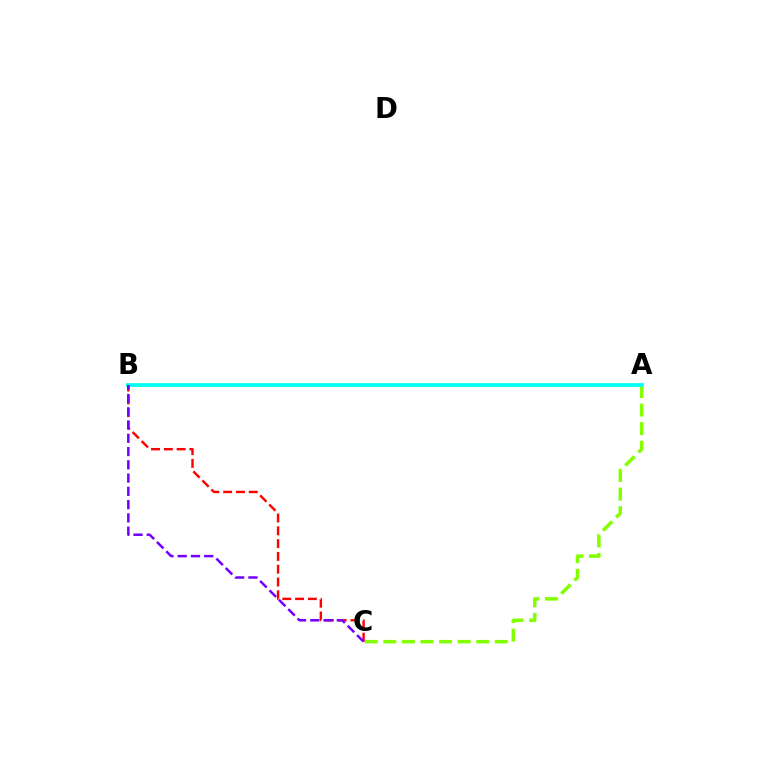{('A', 'C'): [{'color': '#84ff00', 'line_style': 'dashed', 'thickness': 2.52}], ('B', 'C'): [{'color': '#ff0000', 'line_style': 'dashed', 'thickness': 1.74}, {'color': '#7200ff', 'line_style': 'dashed', 'thickness': 1.8}], ('A', 'B'): [{'color': '#00fff6', 'line_style': 'solid', 'thickness': 2.71}]}